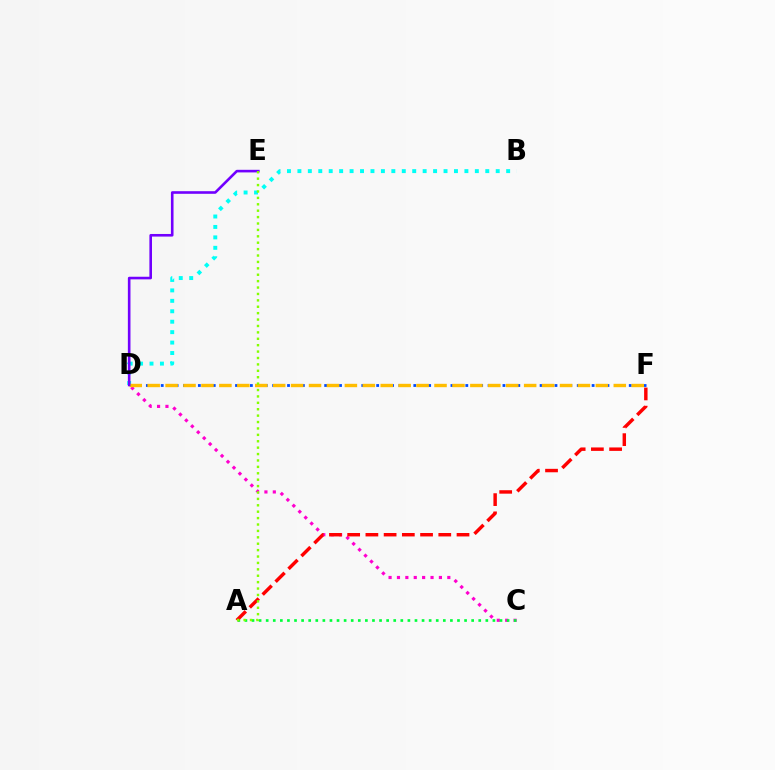{('C', 'D'): [{'color': '#ff00cf', 'line_style': 'dotted', 'thickness': 2.28}], ('A', 'C'): [{'color': '#00ff39', 'line_style': 'dotted', 'thickness': 1.93}], ('A', 'F'): [{'color': '#ff0000', 'line_style': 'dashed', 'thickness': 2.48}], ('D', 'F'): [{'color': '#004bff', 'line_style': 'dotted', 'thickness': 2.02}, {'color': '#ffbd00', 'line_style': 'dashed', 'thickness': 2.44}], ('B', 'D'): [{'color': '#00fff6', 'line_style': 'dotted', 'thickness': 2.84}], ('D', 'E'): [{'color': '#7200ff', 'line_style': 'solid', 'thickness': 1.88}], ('A', 'E'): [{'color': '#84ff00', 'line_style': 'dotted', 'thickness': 1.74}]}